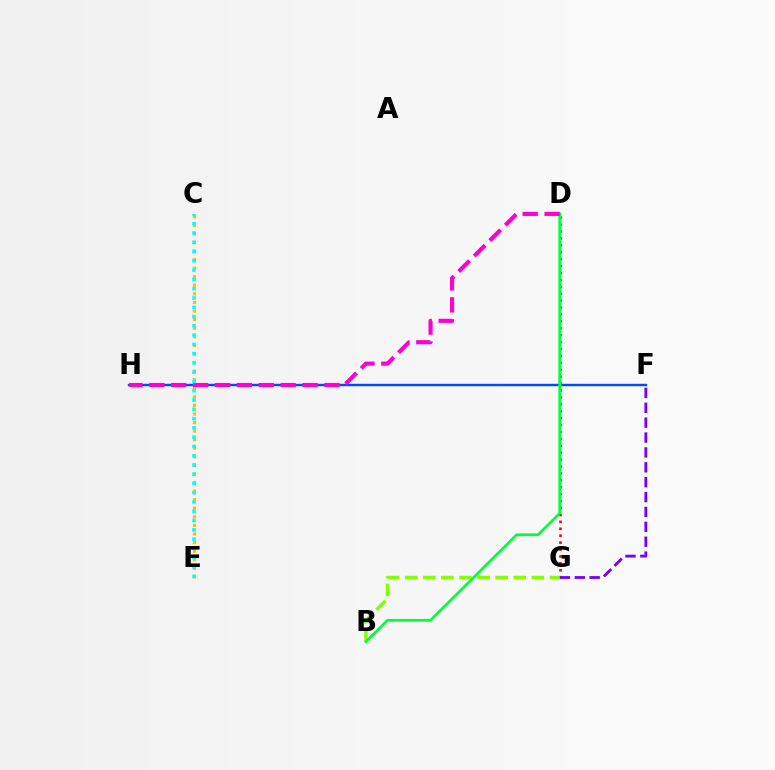{('C', 'E'): [{'color': '#ffbd00', 'line_style': 'dotted', 'thickness': 2.33}, {'color': '#00fff6', 'line_style': 'dotted', 'thickness': 2.52}], ('F', 'H'): [{'color': '#004bff', 'line_style': 'solid', 'thickness': 1.74}], ('D', 'G'): [{'color': '#ff0000', 'line_style': 'dotted', 'thickness': 1.88}], ('F', 'G'): [{'color': '#7200ff', 'line_style': 'dashed', 'thickness': 2.02}], ('B', 'G'): [{'color': '#84ff00', 'line_style': 'dashed', 'thickness': 2.46}], ('B', 'D'): [{'color': '#00ff39', 'line_style': 'solid', 'thickness': 1.95}], ('D', 'H'): [{'color': '#ff00cf', 'line_style': 'dashed', 'thickness': 2.97}]}